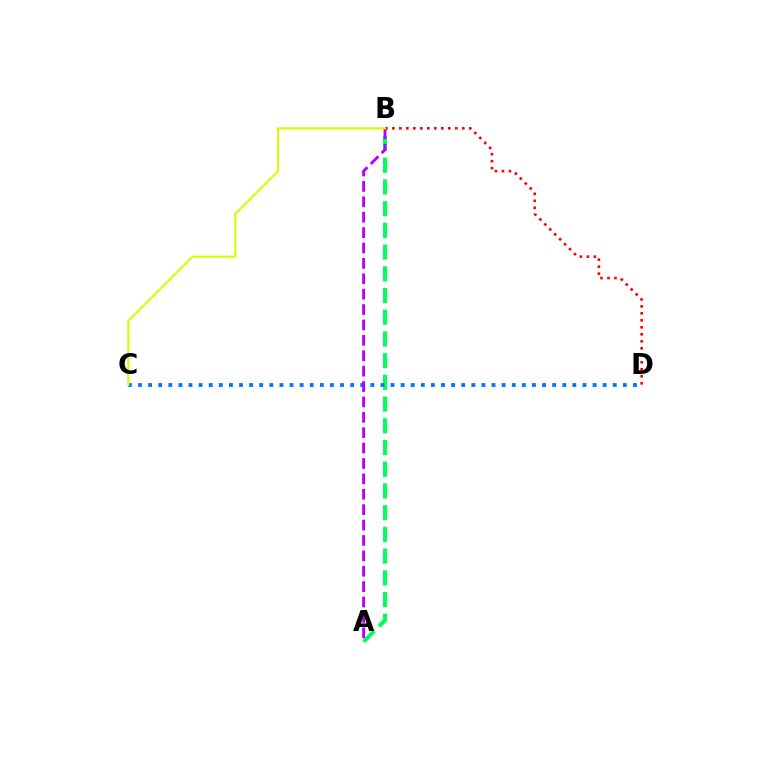{('A', 'B'): [{'color': '#00ff5c', 'line_style': 'dashed', 'thickness': 2.95}, {'color': '#b900ff', 'line_style': 'dashed', 'thickness': 2.09}], ('C', 'D'): [{'color': '#0074ff', 'line_style': 'dotted', 'thickness': 2.74}], ('B', 'D'): [{'color': '#ff0000', 'line_style': 'dotted', 'thickness': 1.9}], ('B', 'C'): [{'color': '#d1ff00', 'line_style': 'solid', 'thickness': 1.51}]}